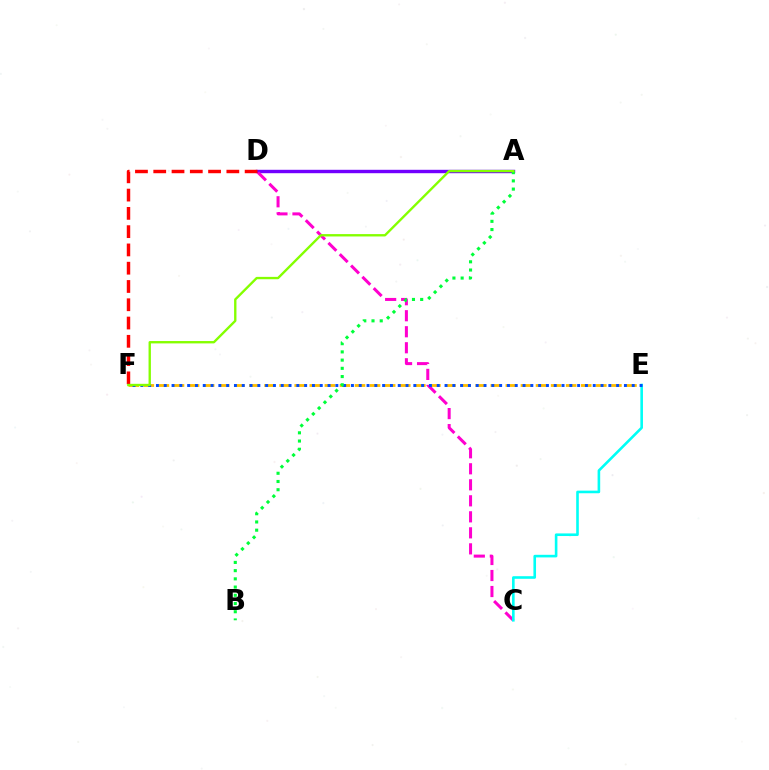{('E', 'F'): [{'color': '#ffbd00', 'line_style': 'dashed', 'thickness': 2.05}, {'color': '#004bff', 'line_style': 'dotted', 'thickness': 2.12}], ('A', 'D'): [{'color': '#7200ff', 'line_style': 'solid', 'thickness': 2.45}], ('C', 'D'): [{'color': '#ff00cf', 'line_style': 'dashed', 'thickness': 2.18}], ('D', 'F'): [{'color': '#ff0000', 'line_style': 'dashed', 'thickness': 2.48}], ('C', 'E'): [{'color': '#00fff6', 'line_style': 'solid', 'thickness': 1.88}], ('A', 'B'): [{'color': '#00ff39', 'line_style': 'dotted', 'thickness': 2.23}], ('A', 'F'): [{'color': '#84ff00', 'line_style': 'solid', 'thickness': 1.7}]}